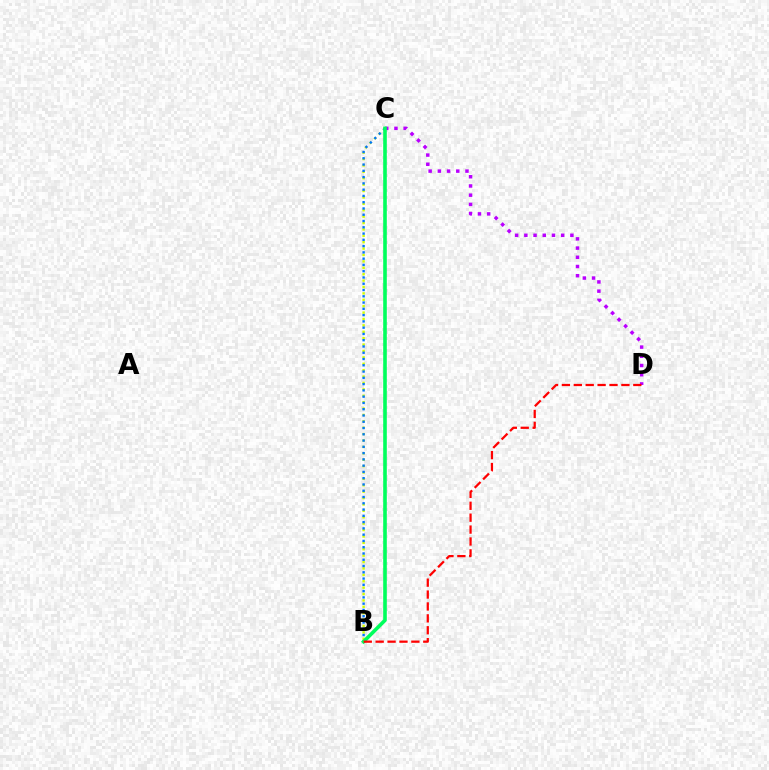{('B', 'C'): [{'color': '#d1ff00', 'line_style': 'dotted', 'thickness': 1.74}, {'color': '#0074ff', 'line_style': 'dotted', 'thickness': 1.7}, {'color': '#00ff5c', 'line_style': 'solid', 'thickness': 2.6}], ('C', 'D'): [{'color': '#b900ff', 'line_style': 'dotted', 'thickness': 2.5}], ('B', 'D'): [{'color': '#ff0000', 'line_style': 'dashed', 'thickness': 1.62}]}